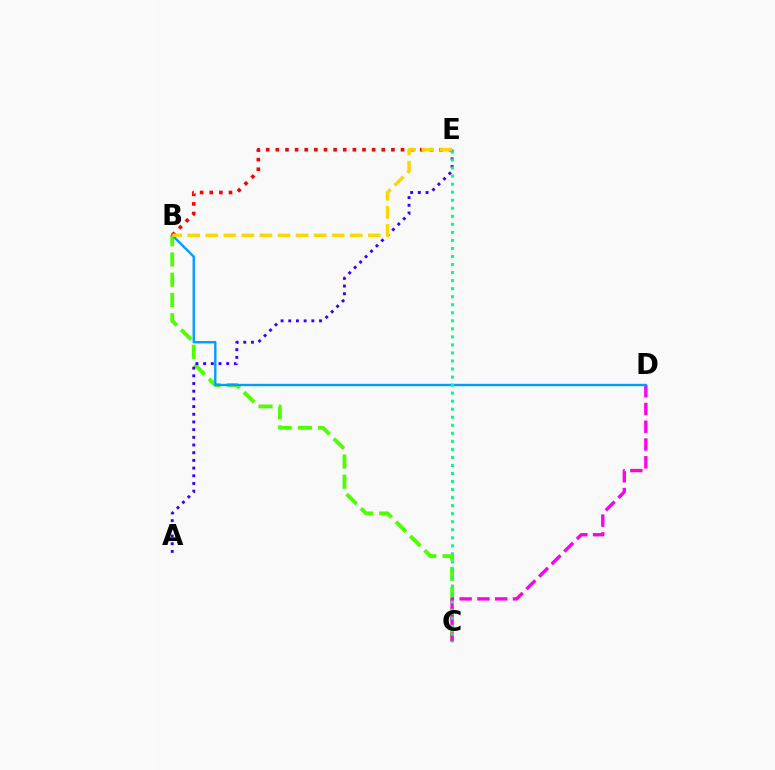{('B', 'C'): [{'color': '#4fff00', 'line_style': 'dashed', 'thickness': 2.75}], ('C', 'D'): [{'color': '#ff00ed', 'line_style': 'dashed', 'thickness': 2.41}], ('B', 'D'): [{'color': '#009eff', 'line_style': 'solid', 'thickness': 1.72}], ('A', 'E'): [{'color': '#3700ff', 'line_style': 'dotted', 'thickness': 2.09}], ('C', 'E'): [{'color': '#00ff86', 'line_style': 'dotted', 'thickness': 2.18}], ('B', 'E'): [{'color': '#ff0000', 'line_style': 'dotted', 'thickness': 2.62}, {'color': '#ffd500', 'line_style': 'dashed', 'thickness': 2.45}]}